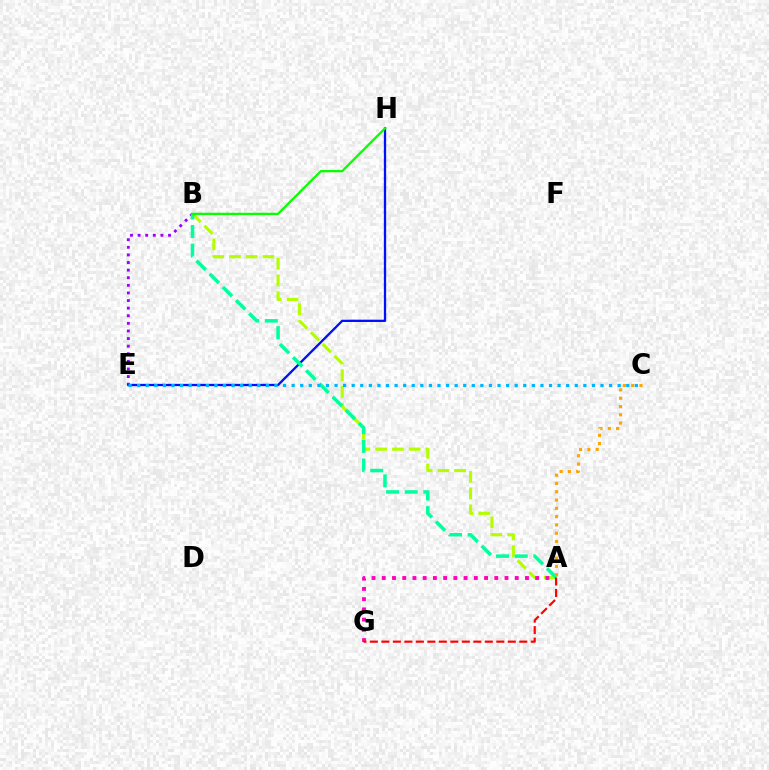{('A', 'B'): [{'color': '#b3ff00', 'line_style': 'dashed', 'thickness': 2.27}, {'color': '#00ff9d', 'line_style': 'dashed', 'thickness': 2.53}], ('B', 'E'): [{'color': '#9b00ff', 'line_style': 'dotted', 'thickness': 2.07}], ('A', 'G'): [{'color': '#ff00bd', 'line_style': 'dotted', 'thickness': 2.78}, {'color': '#ff0000', 'line_style': 'dashed', 'thickness': 1.56}], ('E', 'H'): [{'color': '#0010ff', 'line_style': 'solid', 'thickness': 1.66}], ('B', 'H'): [{'color': '#08ff00', 'line_style': 'solid', 'thickness': 1.65}], ('A', 'C'): [{'color': '#ffa500', 'line_style': 'dotted', 'thickness': 2.25}], ('C', 'E'): [{'color': '#00b5ff', 'line_style': 'dotted', 'thickness': 2.33}]}